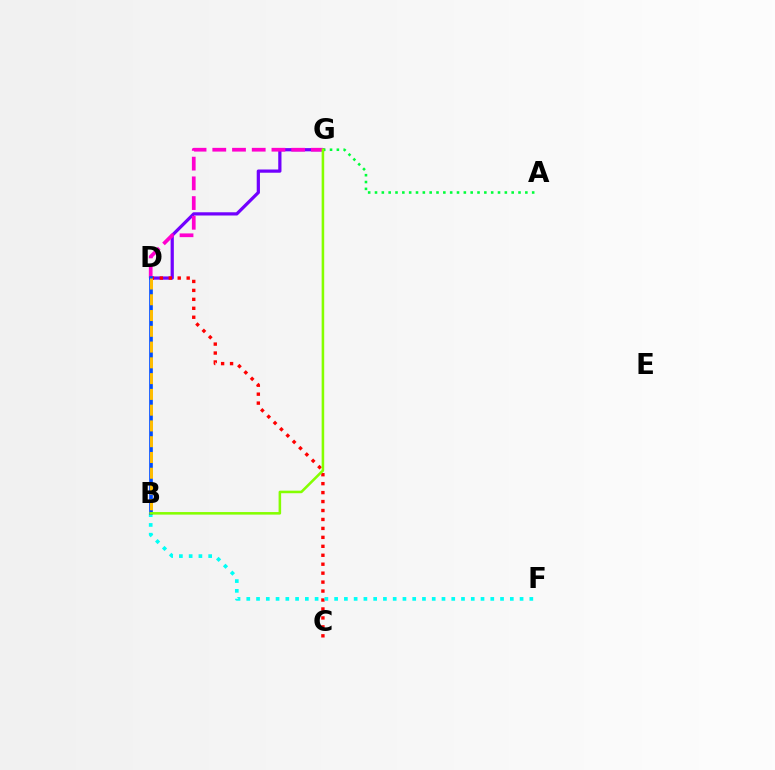{('D', 'G'): [{'color': '#7200ff', 'line_style': 'solid', 'thickness': 2.32}, {'color': '#ff00cf', 'line_style': 'dashed', 'thickness': 2.68}], ('C', 'D'): [{'color': '#ff0000', 'line_style': 'dotted', 'thickness': 2.43}], ('A', 'G'): [{'color': '#00ff39', 'line_style': 'dotted', 'thickness': 1.86}], ('B', 'F'): [{'color': '#00fff6', 'line_style': 'dotted', 'thickness': 2.65}], ('B', 'D'): [{'color': '#004bff', 'line_style': 'solid', 'thickness': 2.63}, {'color': '#ffbd00', 'line_style': 'dashed', 'thickness': 2.14}], ('B', 'G'): [{'color': '#84ff00', 'line_style': 'solid', 'thickness': 1.84}]}